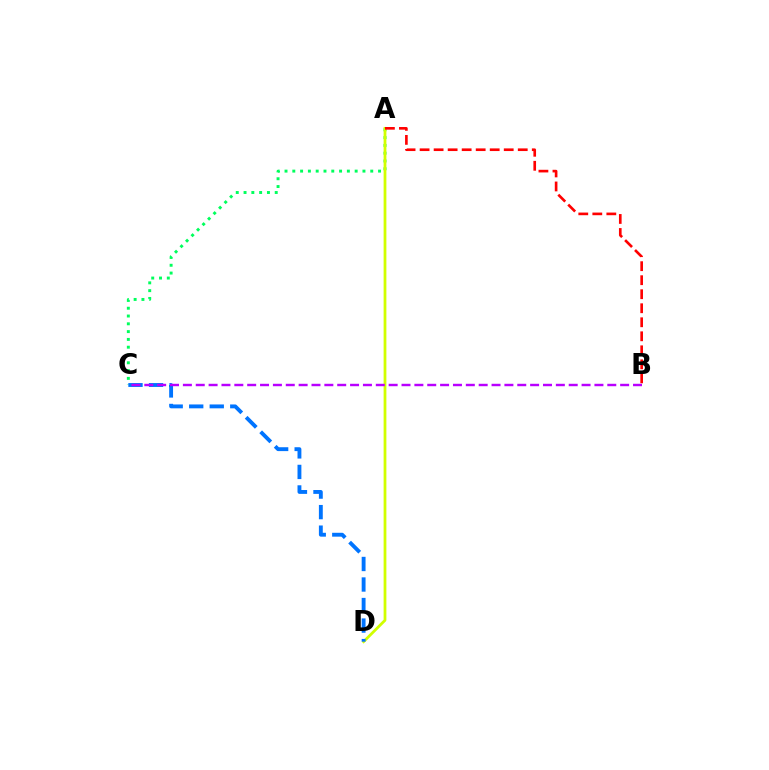{('A', 'C'): [{'color': '#00ff5c', 'line_style': 'dotted', 'thickness': 2.12}], ('A', 'D'): [{'color': '#d1ff00', 'line_style': 'solid', 'thickness': 2.0}], ('C', 'D'): [{'color': '#0074ff', 'line_style': 'dashed', 'thickness': 2.79}], ('A', 'B'): [{'color': '#ff0000', 'line_style': 'dashed', 'thickness': 1.9}], ('B', 'C'): [{'color': '#b900ff', 'line_style': 'dashed', 'thickness': 1.75}]}